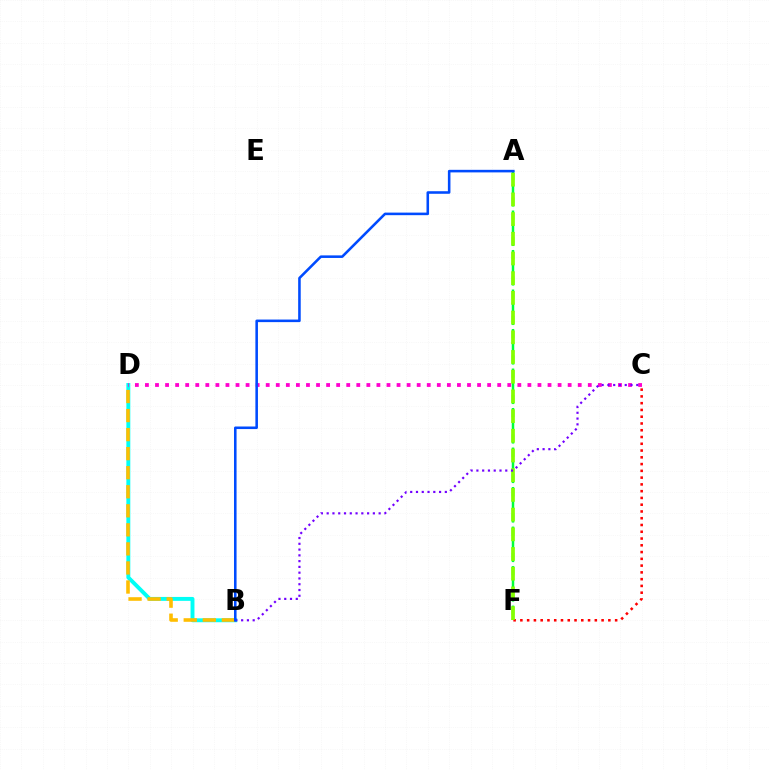{('C', 'F'): [{'color': '#ff0000', 'line_style': 'dotted', 'thickness': 1.84}], ('B', 'D'): [{'color': '#00fff6', 'line_style': 'solid', 'thickness': 2.82}, {'color': '#ffbd00', 'line_style': 'dashed', 'thickness': 2.59}], ('C', 'D'): [{'color': '#ff00cf', 'line_style': 'dotted', 'thickness': 2.73}], ('A', 'F'): [{'color': '#00ff39', 'line_style': 'dashed', 'thickness': 1.79}, {'color': '#84ff00', 'line_style': 'dashed', 'thickness': 2.68}], ('B', 'C'): [{'color': '#7200ff', 'line_style': 'dotted', 'thickness': 1.57}], ('A', 'B'): [{'color': '#004bff', 'line_style': 'solid', 'thickness': 1.85}]}